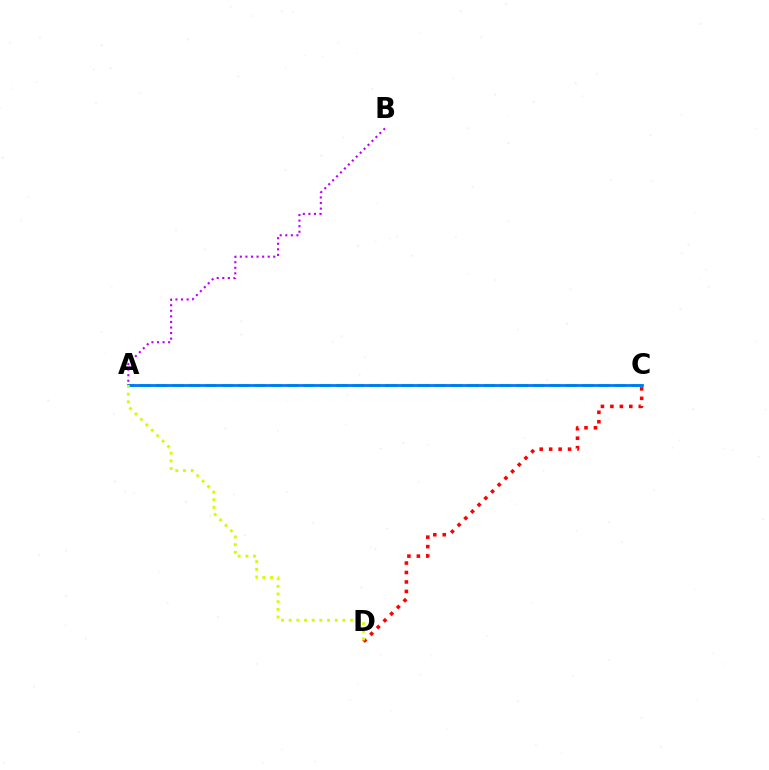{('A', 'C'): [{'color': '#00ff5c', 'line_style': 'dashed', 'thickness': 2.23}, {'color': '#0074ff', 'line_style': 'solid', 'thickness': 1.99}], ('C', 'D'): [{'color': '#ff0000', 'line_style': 'dotted', 'thickness': 2.57}], ('A', 'D'): [{'color': '#d1ff00', 'line_style': 'dotted', 'thickness': 2.09}], ('A', 'B'): [{'color': '#b900ff', 'line_style': 'dotted', 'thickness': 1.51}]}